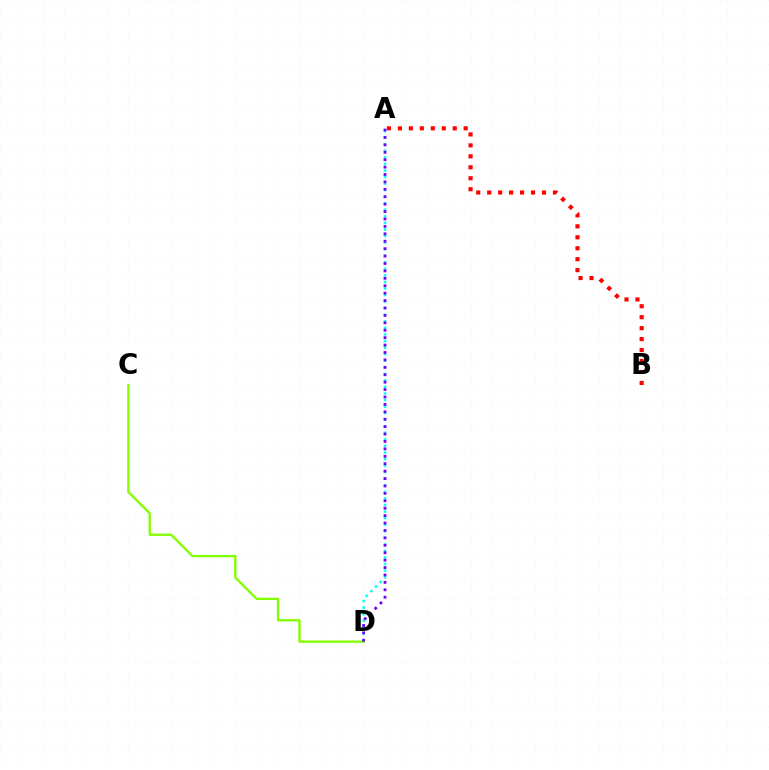{('A', 'D'): [{'color': '#00fff6', 'line_style': 'dotted', 'thickness': 1.78}, {'color': '#7200ff', 'line_style': 'dotted', 'thickness': 2.01}], ('C', 'D'): [{'color': '#84ff00', 'line_style': 'solid', 'thickness': 1.69}], ('A', 'B'): [{'color': '#ff0000', 'line_style': 'dotted', 'thickness': 2.98}]}